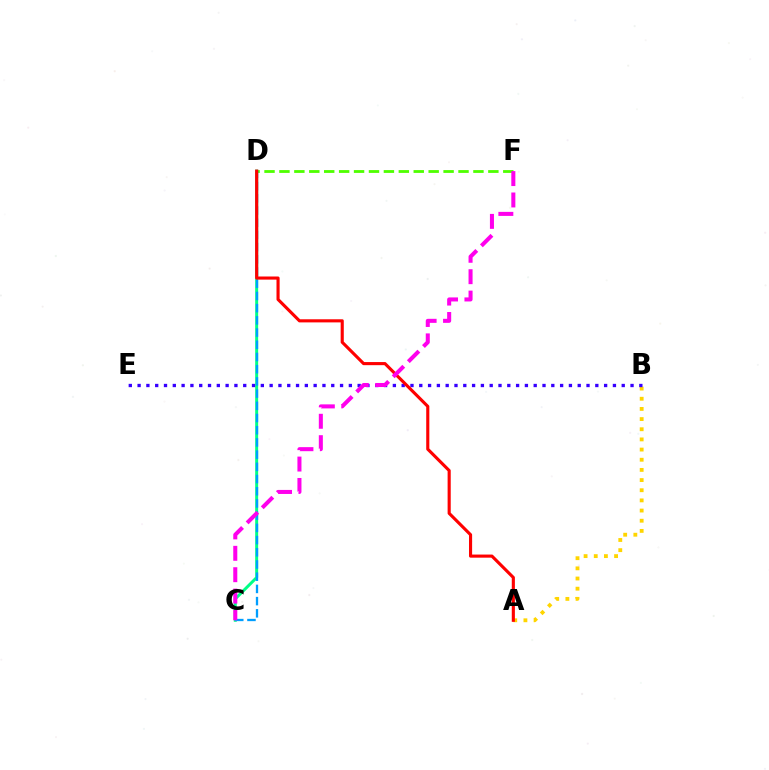{('D', 'F'): [{'color': '#4fff00', 'line_style': 'dashed', 'thickness': 2.03}], ('A', 'B'): [{'color': '#ffd500', 'line_style': 'dotted', 'thickness': 2.76}], ('C', 'D'): [{'color': '#00ff86', 'line_style': 'solid', 'thickness': 2.14}, {'color': '#009eff', 'line_style': 'dashed', 'thickness': 1.66}], ('B', 'E'): [{'color': '#3700ff', 'line_style': 'dotted', 'thickness': 2.39}], ('A', 'D'): [{'color': '#ff0000', 'line_style': 'solid', 'thickness': 2.24}], ('C', 'F'): [{'color': '#ff00ed', 'line_style': 'dashed', 'thickness': 2.91}]}